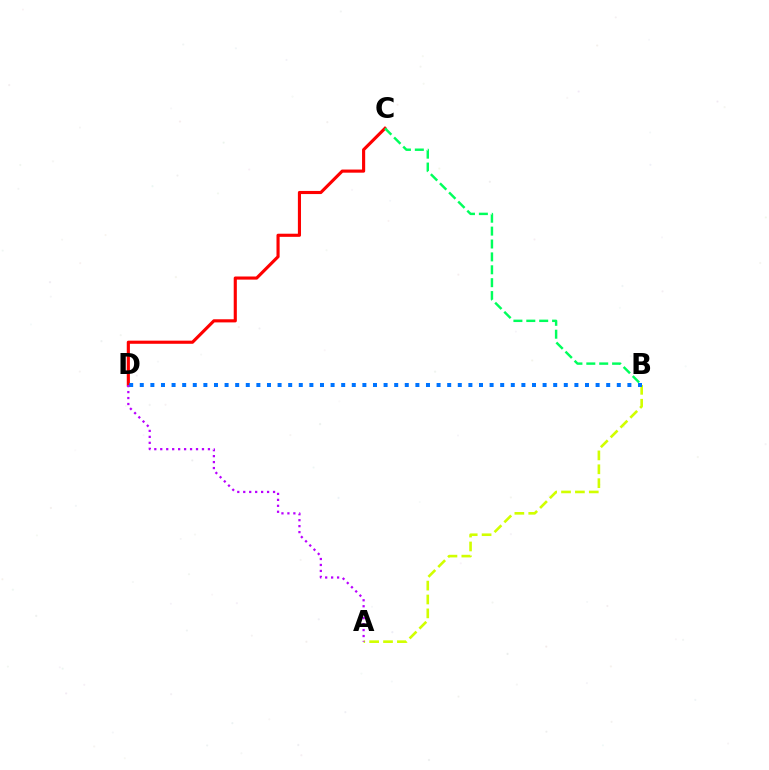{('C', 'D'): [{'color': '#ff0000', 'line_style': 'solid', 'thickness': 2.25}], ('A', 'B'): [{'color': '#d1ff00', 'line_style': 'dashed', 'thickness': 1.89}], ('B', 'D'): [{'color': '#0074ff', 'line_style': 'dotted', 'thickness': 2.88}], ('A', 'D'): [{'color': '#b900ff', 'line_style': 'dotted', 'thickness': 1.62}], ('B', 'C'): [{'color': '#00ff5c', 'line_style': 'dashed', 'thickness': 1.75}]}